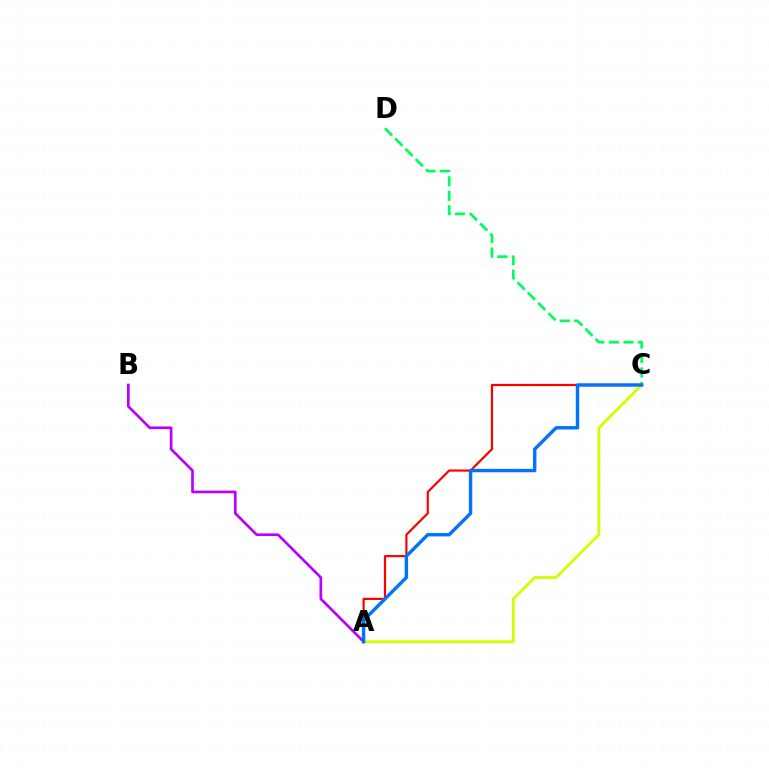{('A', 'B'): [{'color': '#b900ff', 'line_style': 'solid', 'thickness': 1.93}], ('A', 'C'): [{'color': '#ff0000', 'line_style': 'solid', 'thickness': 1.58}, {'color': '#d1ff00', 'line_style': 'solid', 'thickness': 2.04}, {'color': '#0074ff', 'line_style': 'solid', 'thickness': 2.44}], ('C', 'D'): [{'color': '#00ff5c', 'line_style': 'dashed', 'thickness': 1.97}]}